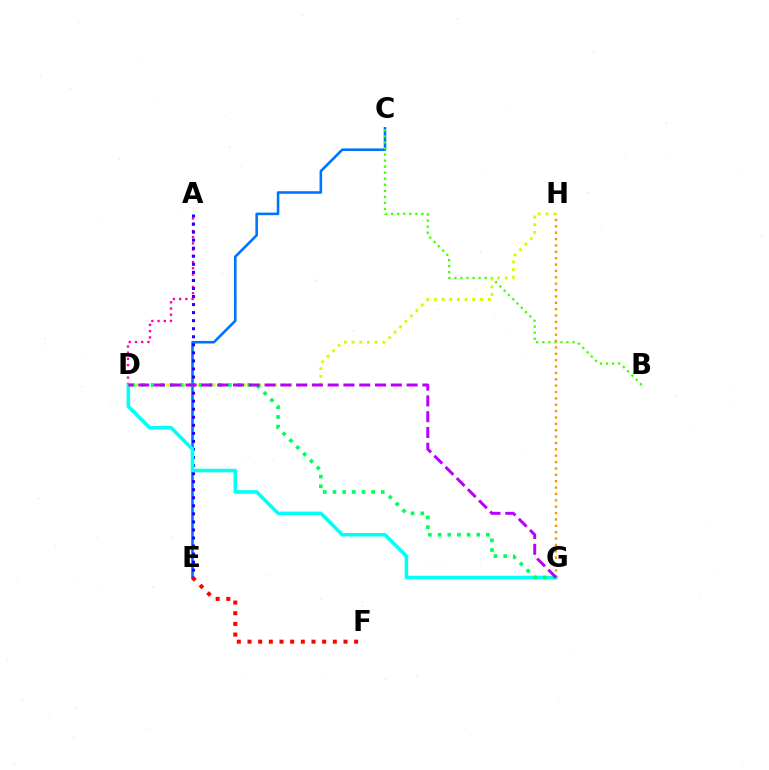{('C', 'E'): [{'color': '#0074ff', 'line_style': 'solid', 'thickness': 1.86}], ('A', 'D'): [{'color': '#ff00ac', 'line_style': 'dotted', 'thickness': 1.69}], ('G', 'H'): [{'color': '#ff9400', 'line_style': 'dotted', 'thickness': 1.73}], ('A', 'E'): [{'color': '#2500ff', 'line_style': 'dotted', 'thickness': 2.19}], ('B', 'C'): [{'color': '#3dff00', 'line_style': 'dotted', 'thickness': 1.64}], ('D', 'G'): [{'color': '#00fff6', 'line_style': 'solid', 'thickness': 2.57}, {'color': '#00ff5c', 'line_style': 'dotted', 'thickness': 2.63}, {'color': '#b900ff', 'line_style': 'dashed', 'thickness': 2.14}], ('D', 'H'): [{'color': '#d1ff00', 'line_style': 'dotted', 'thickness': 2.09}], ('E', 'F'): [{'color': '#ff0000', 'line_style': 'dotted', 'thickness': 2.9}]}